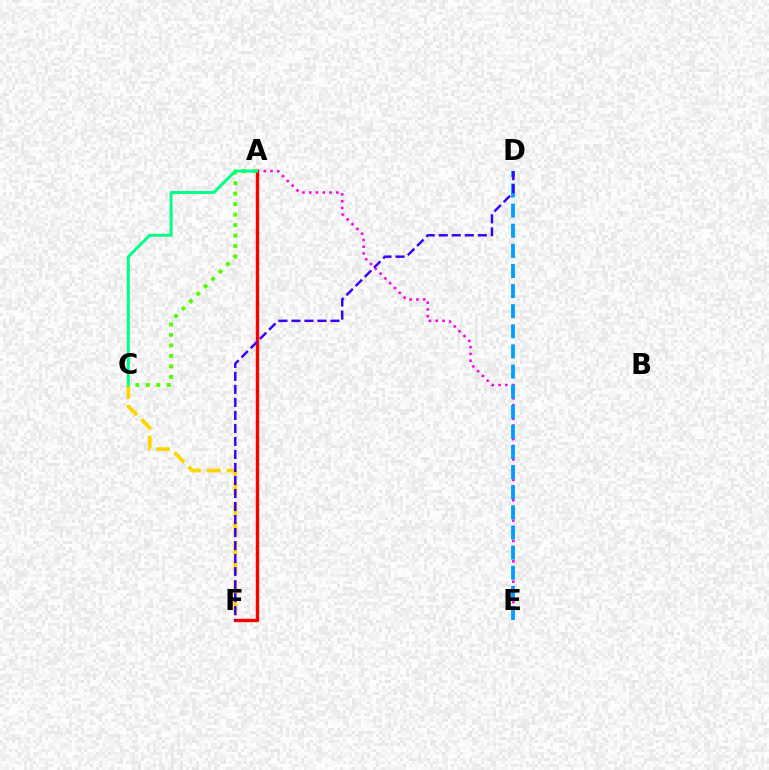{('A', 'E'): [{'color': '#ff00ed', 'line_style': 'dotted', 'thickness': 1.85}], ('C', 'F'): [{'color': '#ffd500', 'line_style': 'dashed', 'thickness': 2.7}], ('A', 'C'): [{'color': '#4fff00', 'line_style': 'dotted', 'thickness': 2.85}, {'color': '#00ff86', 'line_style': 'solid', 'thickness': 2.13}], ('A', 'F'): [{'color': '#ff0000', 'line_style': 'solid', 'thickness': 2.41}], ('D', 'E'): [{'color': '#009eff', 'line_style': 'dashed', 'thickness': 2.73}], ('D', 'F'): [{'color': '#3700ff', 'line_style': 'dashed', 'thickness': 1.77}]}